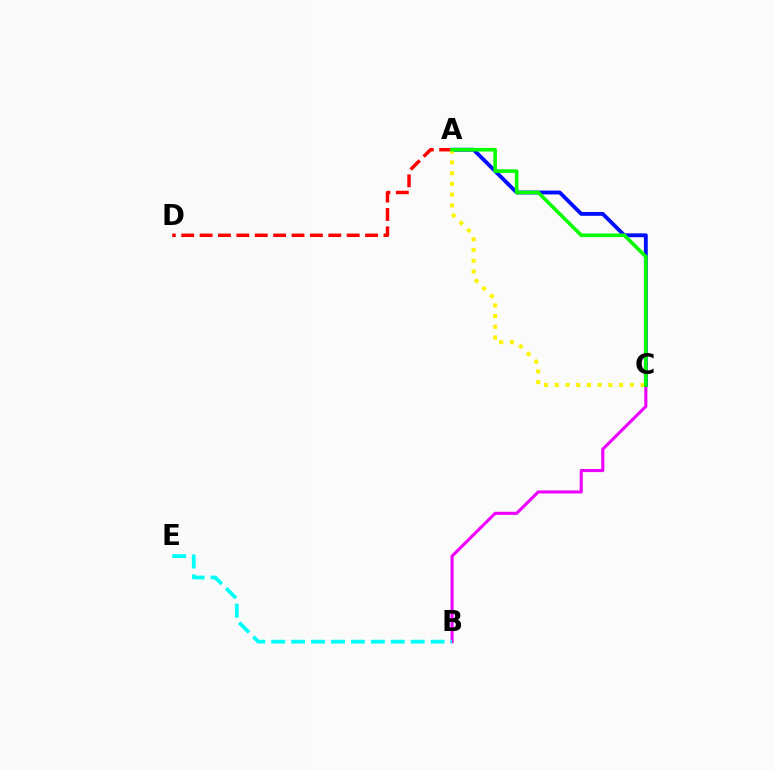{('B', 'C'): [{'color': '#ee00ff', 'line_style': 'solid', 'thickness': 2.23}], ('A', 'C'): [{'color': '#0010ff', 'line_style': 'solid', 'thickness': 2.78}, {'color': '#fcf500', 'line_style': 'dotted', 'thickness': 2.91}, {'color': '#08ff00', 'line_style': 'solid', 'thickness': 2.6}], ('B', 'E'): [{'color': '#00fff6', 'line_style': 'dashed', 'thickness': 2.71}], ('A', 'D'): [{'color': '#ff0000', 'line_style': 'dashed', 'thickness': 2.5}]}